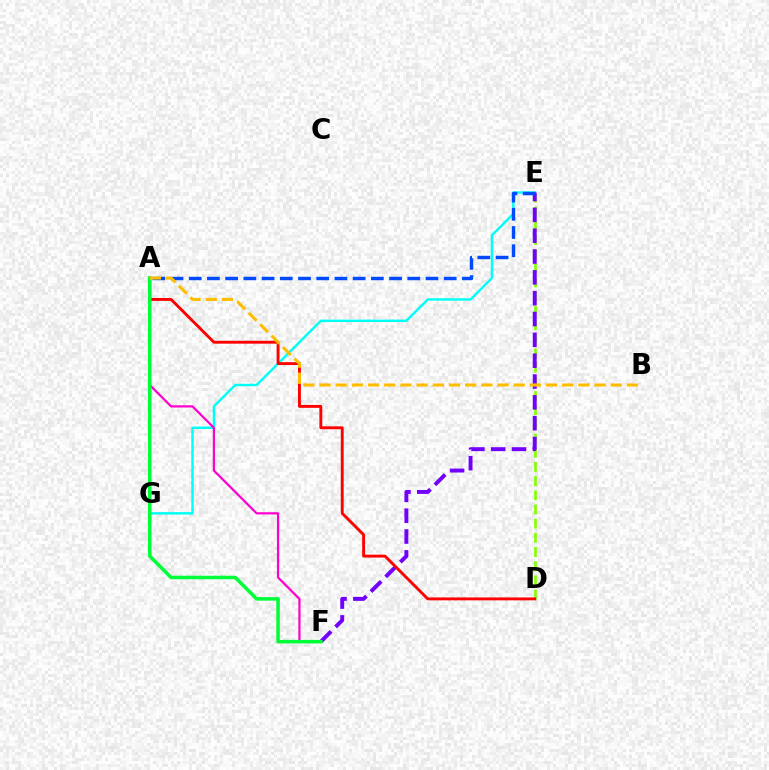{('E', 'G'): [{'color': '#00fff6', 'line_style': 'solid', 'thickness': 1.75}], ('D', 'E'): [{'color': '#84ff00', 'line_style': 'dashed', 'thickness': 1.93}], ('E', 'F'): [{'color': '#7200ff', 'line_style': 'dashed', 'thickness': 2.83}], ('A', 'E'): [{'color': '#004bff', 'line_style': 'dashed', 'thickness': 2.47}], ('A', 'D'): [{'color': '#ff0000', 'line_style': 'solid', 'thickness': 2.08}], ('A', 'F'): [{'color': '#ff00cf', 'line_style': 'solid', 'thickness': 1.6}, {'color': '#00ff39', 'line_style': 'solid', 'thickness': 2.55}], ('A', 'B'): [{'color': '#ffbd00', 'line_style': 'dashed', 'thickness': 2.2}]}